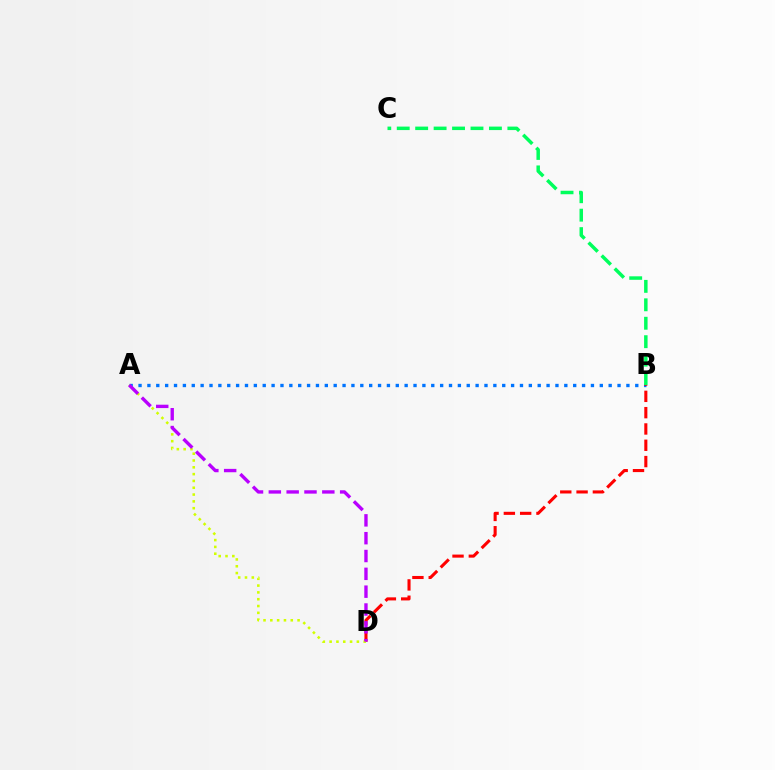{('A', 'B'): [{'color': '#0074ff', 'line_style': 'dotted', 'thickness': 2.41}], ('B', 'D'): [{'color': '#ff0000', 'line_style': 'dashed', 'thickness': 2.22}], ('A', 'D'): [{'color': '#d1ff00', 'line_style': 'dotted', 'thickness': 1.85}, {'color': '#b900ff', 'line_style': 'dashed', 'thickness': 2.42}], ('B', 'C'): [{'color': '#00ff5c', 'line_style': 'dashed', 'thickness': 2.51}]}